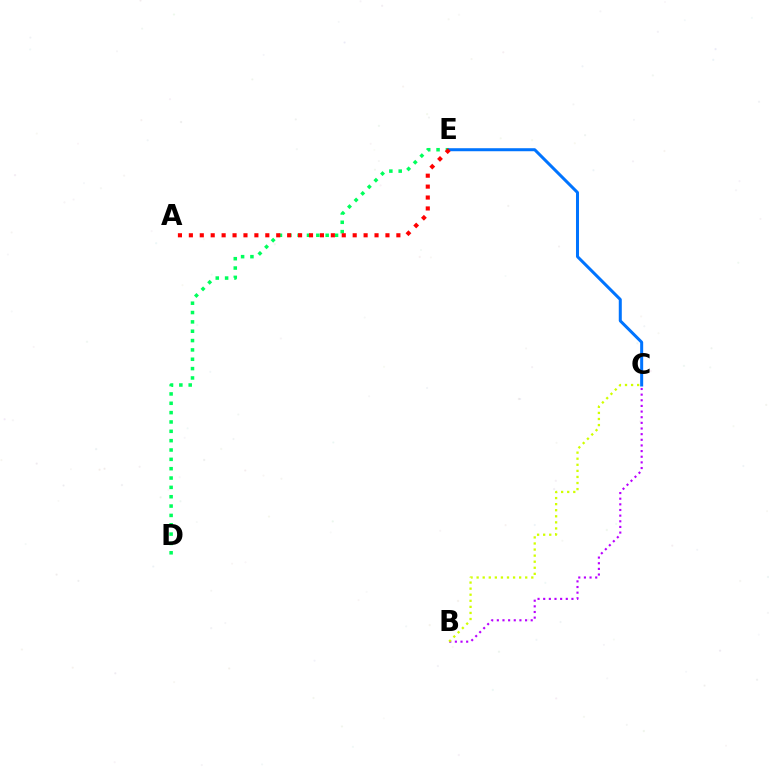{('B', 'C'): [{'color': '#b900ff', 'line_style': 'dotted', 'thickness': 1.53}, {'color': '#d1ff00', 'line_style': 'dotted', 'thickness': 1.65}], ('D', 'E'): [{'color': '#00ff5c', 'line_style': 'dotted', 'thickness': 2.54}], ('C', 'E'): [{'color': '#0074ff', 'line_style': 'solid', 'thickness': 2.17}], ('A', 'E'): [{'color': '#ff0000', 'line_style': 'dotted', 'thickness': 2.97}]}